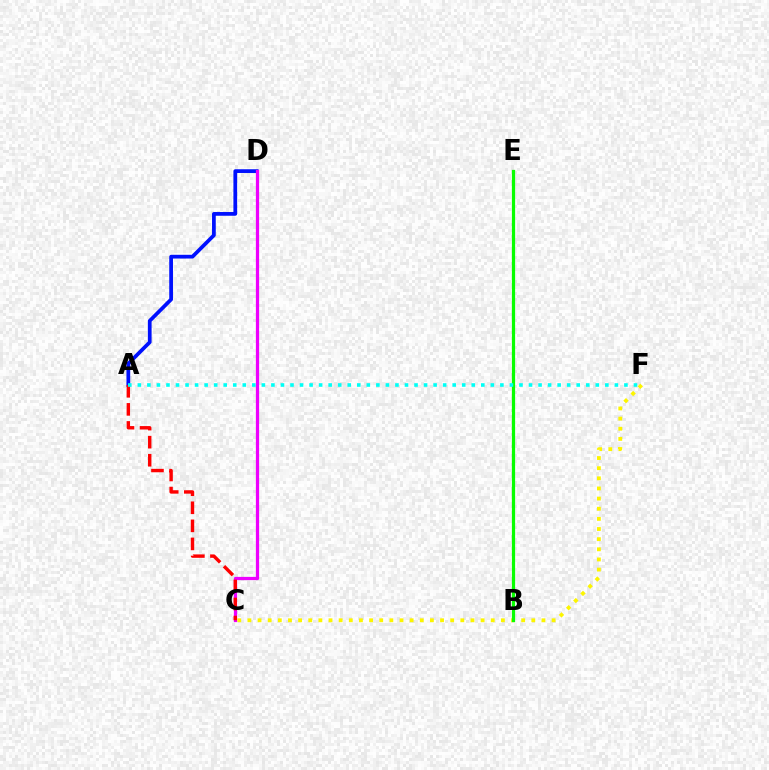{('C', 'F'): [{'color': '#fcf500', 'line_style': 'dotted', 'thickness': 2.75}], ('B', 'E'): [{'color': '#08ff00', 'line_style': 'solid', 'thickness': 2.32}], ('A', 'D'): [{'color': '#0010ff', 'line_style': 'solid', 'thickness': 2.69}], ('C', 'D'): [{'color': '#ee00ff', 'line_style': 'solid', 'thickness': 2.34}], ('A', 'C'): [{'color': '#ff0000', 'line_style': 'dashed', 'thickness': 2.45}], ('A', 'F'): [{'color': '#00fff6', 'line_style': 'dotted', 'thickness': 2.59}]}